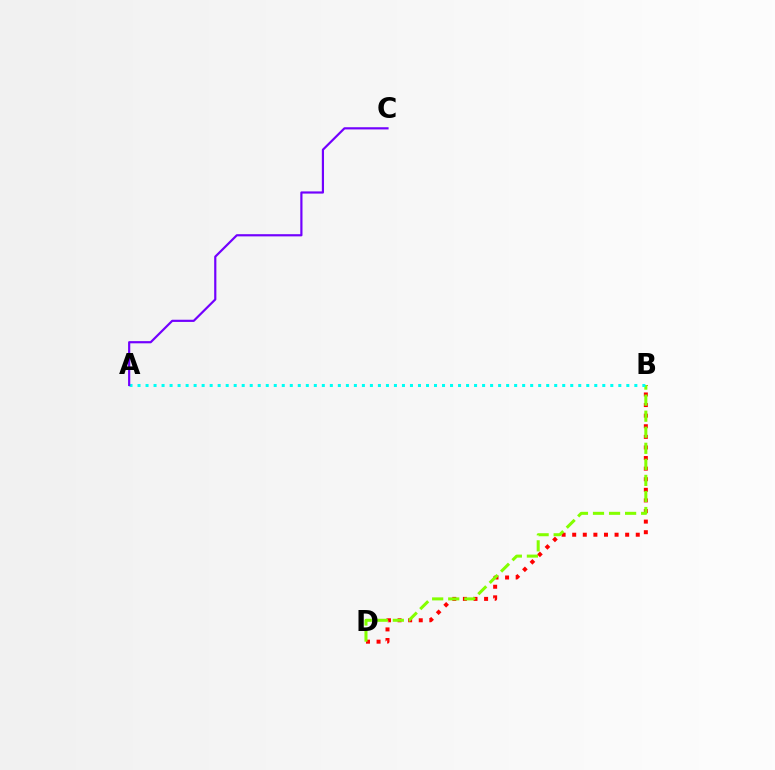{('B', 'D'): [{'color': '#ff0000', 'line_style': 'dotted', 'thickness': 2.88}, {'color': '#84ff00', 'line_style': 'dashed', 'thickness': 2.18}], ('A', 'B'): [{'color': '#00fff6', 'line_style': 'dotted', 'thickness': 2.18}], ('A', 'C'): [{'color': '#7200ff', 'line_style': 'solid', 'thickness': 1.58}]}